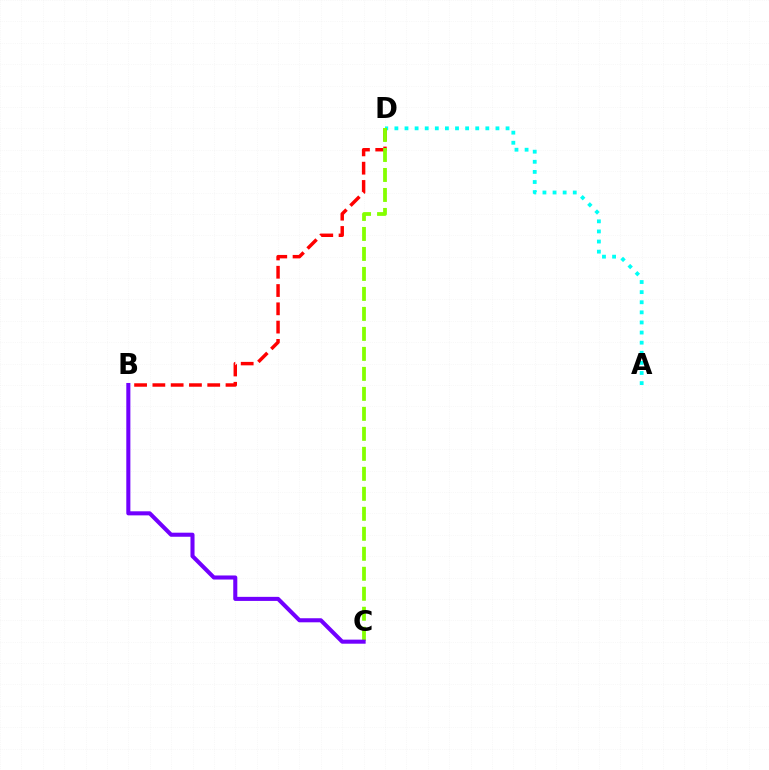{('A', 'D'): [{'color': '#00fff6', 'line_style': 'dotted', 'thickness': 2.75}], ('B', 'D'): [{'color': '#ff0000', 'line_style': 'dashed', 'thickness': 2.48}], ('C', 'D'): [{'color': '#84ff00', 'line_style': 'dashed', 'thickness': 2.72}], ('B', 'C'): [{'color': '#7200ff', 'line_style': 'solid', 'thickness': 2.93}]}